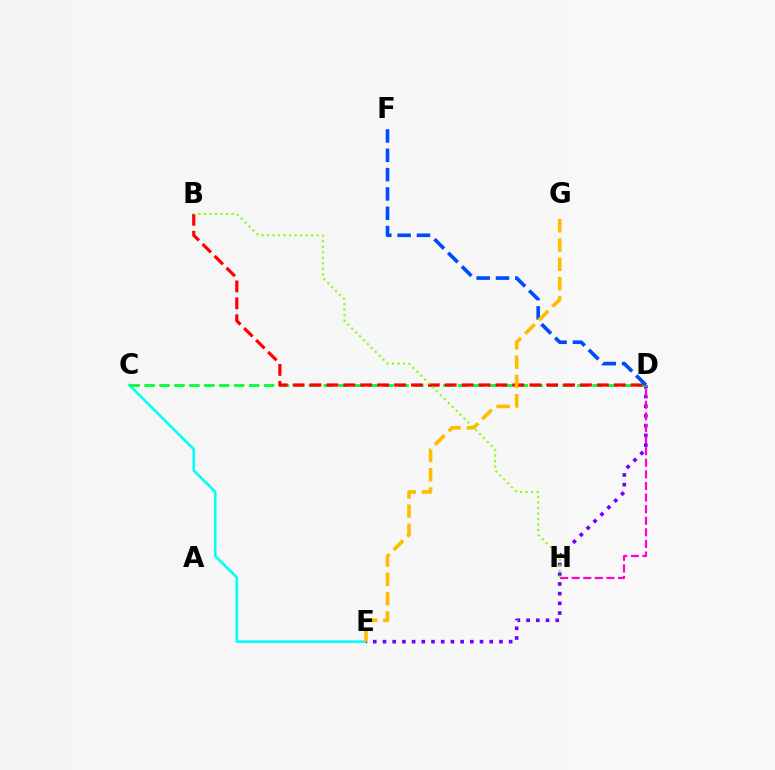{('C', 'E'): [{'color': '#00fff6', 'line_style': 'solid', 'thickness': 1.88}], ('D', 'E'): [{'color': '#7200ff', 'line_style': 'dotted', 'thickness': 2.64}], ('D', 'H'): [{'color': '#ff00cf', 'line_style': 'dashed', 'thickness': 1.58}], ('C', 'D'): [{'color': '#00ff39', 'line_style': 'dashed', 'thickness': 2.03}], ('B', 'D'): [{'color': '#ff0000', 'line_style': 'dashed', 'thickness': 2.3}], ('D', 'F'): [{'color': '#004bff', 'line_style': 'dashed', 'thickness': 2.63}], ('E', 'G'): [{'color': '#ffbd00', 'line_style': 'dashed', 'thickness': 2.62}], ('B', 'H'): [{'color': '#84ff00', 'line_style': 'dotted', 'thickness': 1.5}]}